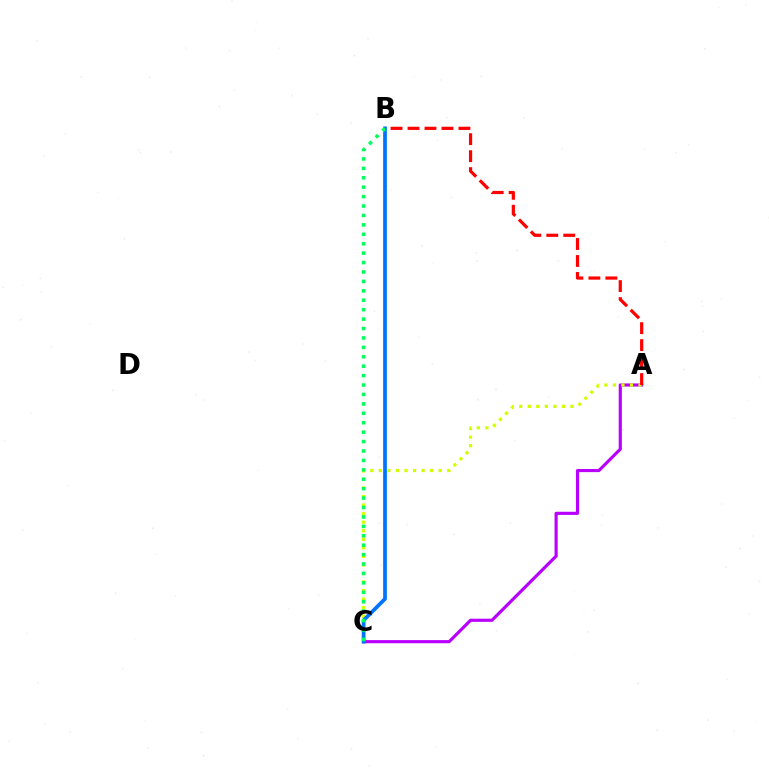{('A', 'C'): [{'color': '#b900ff', 'line_style': 'solid', 'thickness': 2.26}, {'color': '#d1ff00', 'line_style': 'dotted', 'thickness': 2.32}], ('B', 'C'): [{'color': '#0074ff', 'line_style': 'solid', 'thickness': 2.68}, {'color': '#00ff5c', 'line_style': 'dotted', 'thickness': 2.56}], ('A', 'B'): [{'color': '#ff0000', 'line_style': 'dashed', 'thickness': 2.31}]}